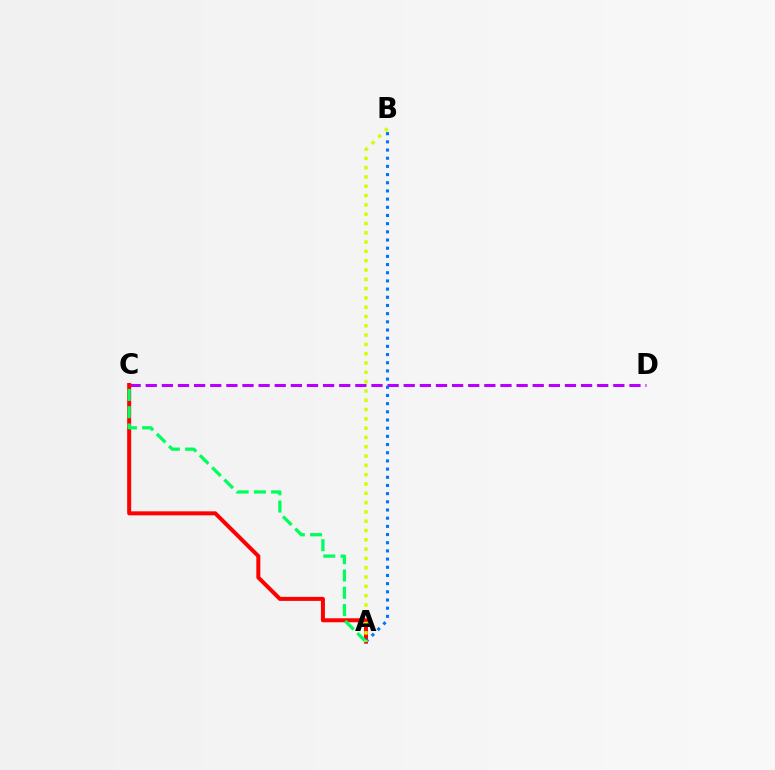{('C', 'D'): [{'color': '#b900ff', 'line_style': 'dashed', 'thickness': 2.19}], ('A', 'C'): [{'color': '#ff0000', 'line_style': 'solid', 'thickness': 2.88}, {'color': '#00ff5c', 'line_style': 'dashed', 'thickness': 2.35}], ('A', 'B'): [{'color': '#0074ff', 'line_style': 'dotted', 'thickness': 2.22}, {'color': '#d1ff00', 'line_style': 'dotted', 'thickness': 2.53}]}